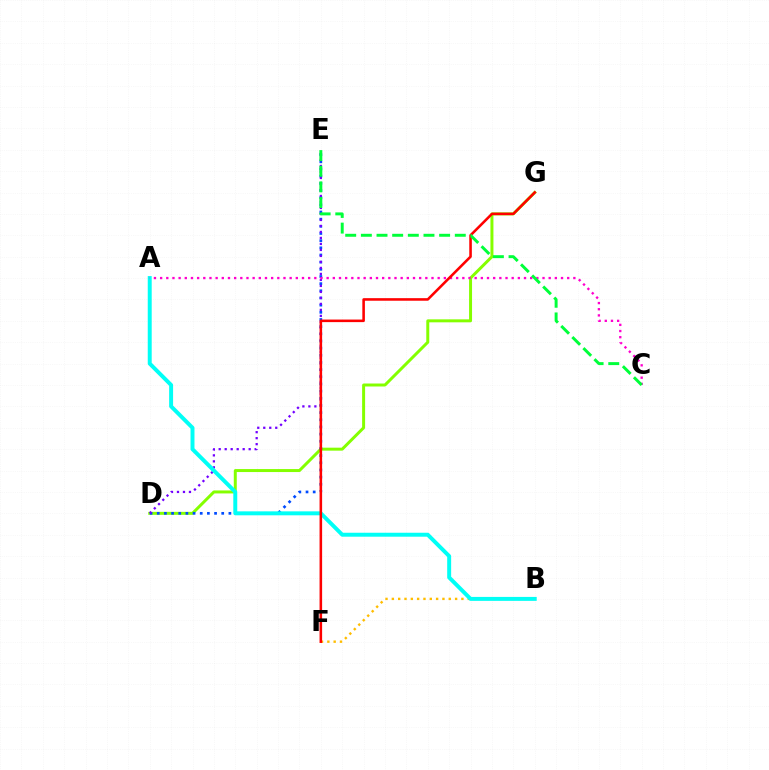{('D', 'G'): [{'color': '#84ff00', 'line_style': 'solid', 'thickness': 2.15}], ('D', 'E'): [{'color': '#004bff', 'line_style': 'dotted', 'thickness': 1.95}, {'color': '#7200ff', 'line_style': 'dotted', 'thickness': 1.63}], ('B', 'F'): [{'color': '#ffbd00', 'line_style': 'dotted', 'thickness': 1.72}], ('A', 'B'): [{'color': '#00fff6', 'line_style': 'solid', 'thickness': 2.85}], ('A', 'C'): [{'color': '#ff00cf', 'line_style': 'dotted', 'thickness': 1.68}], ('F', 'G'): [{'color': '#ff0000', 'line_style': 'solid', 'thickness': 1.85}], ('C', 'E'): [{'color': '#00ff39', 'line_style': 'dashed', 'thickness': 2.13}]}